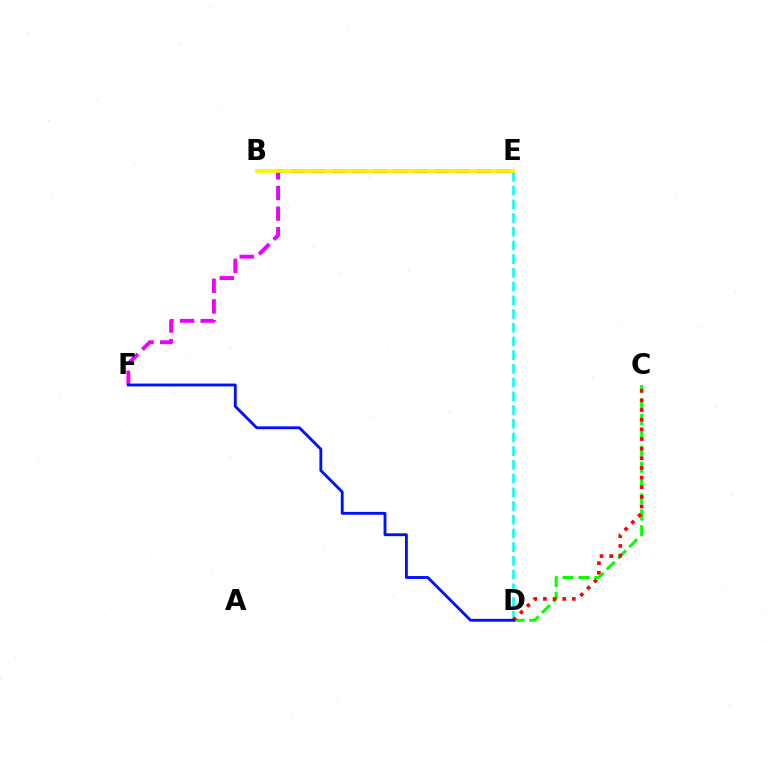{('D', 'E'): [{'color': '#00fff6', 'line_style': 'dashed', 'thickness': 1.86}], ('E', 'F'): [{'color': '#ee00ff', 'line_style': 'dashed', 'thickness': 2.8}], ('B', 'E'): [{'color': '#fcf500', 'line_style': 'solid', 'thickness': 2.67}], ('C', 'D'): [{'color': '#08ff00', 'line_style': 'dashed', 'thickness': 2.16}, {'color': '#ff0000', 'line_style': 'dotted', 'thickness': 2.62}], ('D', 'F'): [{'color': '#0010ff', 'line_style': 'solid', 'thickness': 2.05}]}